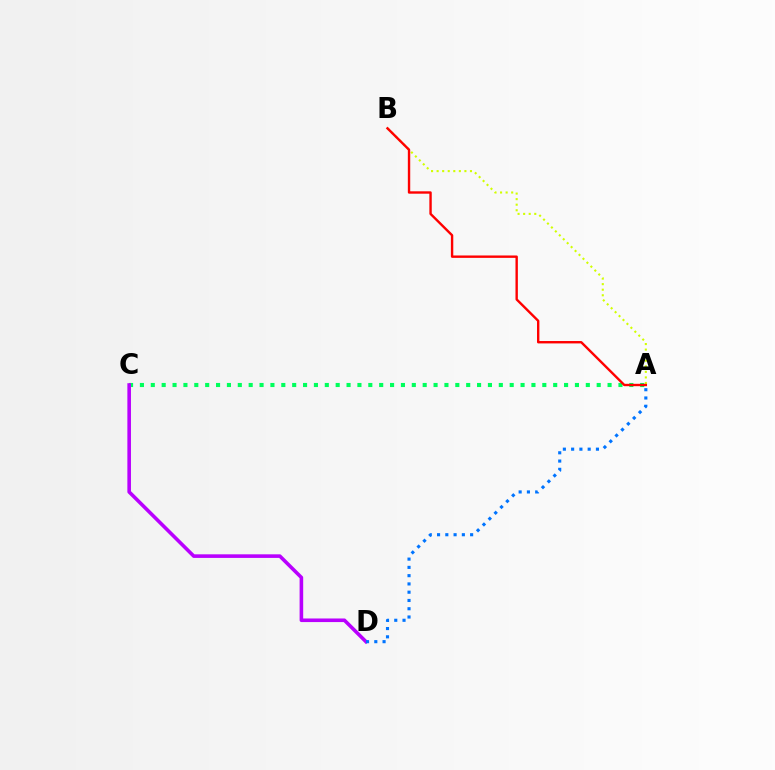{('A', 'B'): [{'color': '#d1ff00', 'line_style': 'dotted', 'thickness': 1.51}, {'color': '#ff0000', 'line_style': 'solid', 'thickness': 1.72}], ('A', 'C'): [{'color': '#00ff5c', 'line_style': 'dotted', 'thickness': 2.95}], ('C', 'D'): [{'color': '#b900ff', 'line_style': 'solid', 'thickness': 2.59}], ('A', 'D'): [{'color': '#0074ff', 'line_style': 'dotted', 'thickness': 2.25}]}